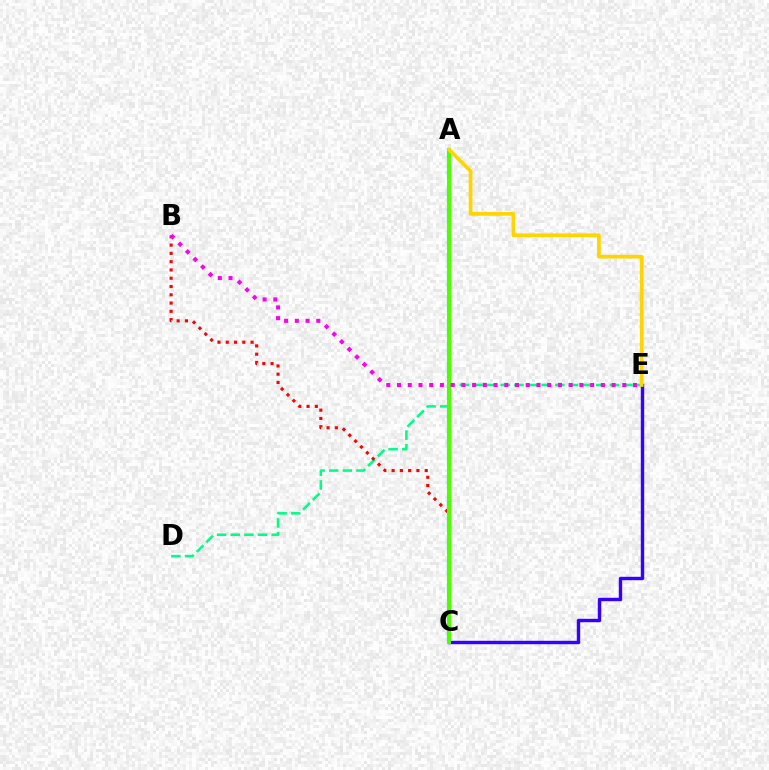{('D', 'E'): [{'color': '#00ff86', 'line_style': 'dashed', 'thickness': 1.85}], ('A', 'C'): [{'color': '#009eff', 'line_style': 'dashed', 'thickness': 2.99}, {'color': '#4fff00', 'line_style': 'solid', 'thickness': 2.85}], ('B', 'C'): [{'color': '#ff0000', 'line_style': 'dotted', 'thickness': 2.25}], ('C', 'E'): [{'color': '#3700ff', 'line_style': 'solid', 'thickness': 2.46}], ('B', 'E'): [{'color': '#ff00ed', 'line_style': 'dotted', 'thickness': 2.92}], ('A', 'E'): [{'color': '#ffd500', 'line_style': 'solid', 'thickness': 2.66}]}